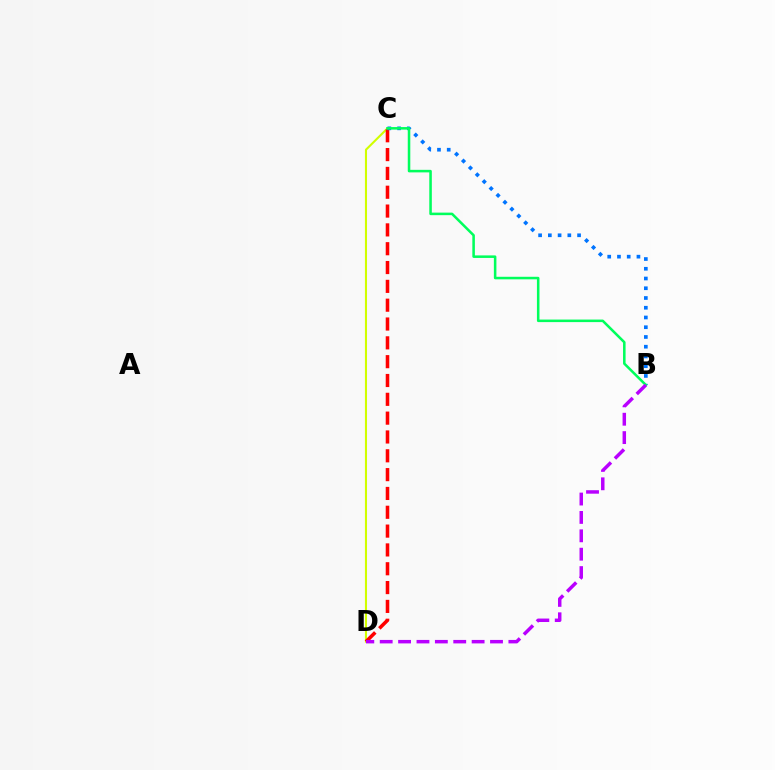{('C', 'D'): [{'color': '#d1ff00', 'line_style': 'solid', 'thickness': 1.51}, {'color': '#ff0000', 'line_style': 'dashed', 'thickness': 2.56}], ('B', 'C'): [{'color': '#0074ff', 'line_style': 'dotted', 'thickness': 2.65}, {'color': '#00ff5c', 'line_style': 'solid', 'thickness': 1.83}], ('B', 'D'): [{'color': '#b900ff', 'line_style': 'dashed', 'thickness': 2.5}]}